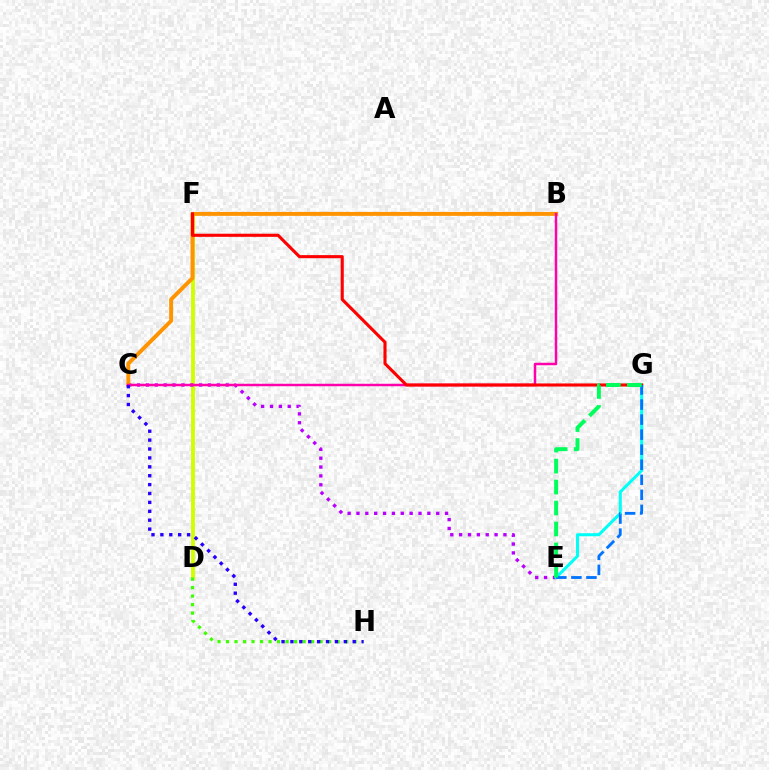{('D', 'F'): [{'color': '#d1ff00', 'line_style': 'solid', 'thickness': 2.8}], ('C', 'E'): [{'color': '#b900ff', 'line_style': 'dotted', 'thickness': 2.41}], ('B', 'C'): [{'color': '#ff9400', 'line_style': 'solid', 'thickness': 2.83}, {'color': '#ff00ac', 'line_style': 'solid', 'thickness': 1.78}], ('D', 'H'): [{'color': '#3dff00', 'line_style': 'dotted', 'thickness': 2.31}], ('E', 'G'): [{'color': '#00fff6', 'line_style': 'solid', 'thickness': 2.19}, {'color': '#0074ff', 'line_style': 'dashed', 'thickness': 2.04}, {'color': '#00ff5c', 'line_style': 'dashed', 'thickness': 2.85}], ('C', 'H'): [{'color': '#2500ff', 'line_style': 'dotted', 'thickness': 2.42}], ('F', 'G'): [{'color': '#ff0000', 'line_style': 'solid', 'thickness': 2.23}]}